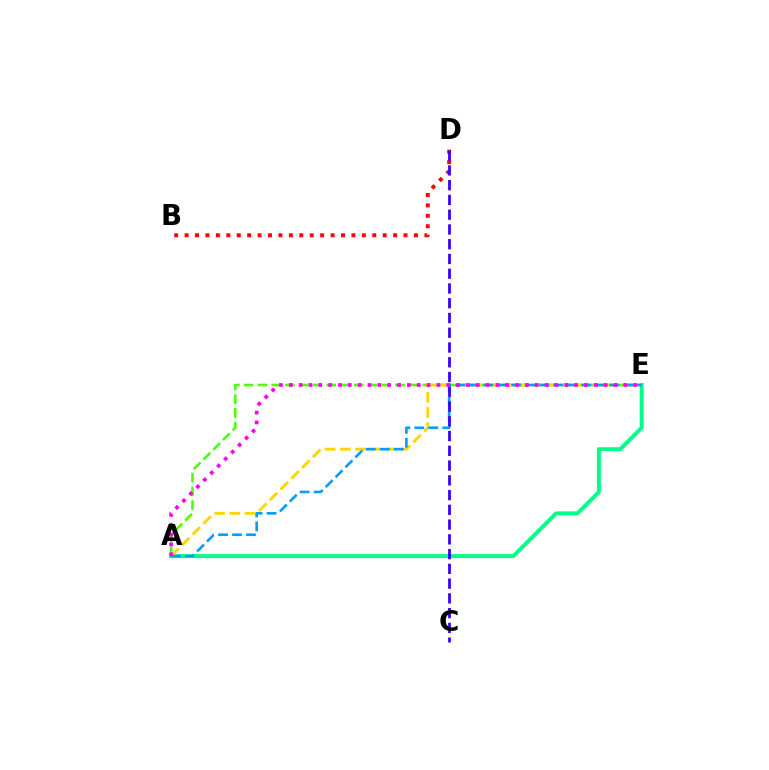{('A', 'E'): [{'color': '#4fff00', 'line_style': 'dashed', 'thickness': 1.87}, {'color': '#00ff86', 'line_style': 'solid', 'thickness': 2.82}, {'color': '#ffd500', 'line_style': 'dashed', 'thickness': 2.07}, {'color': '#009eff', 'line_style': 'dashed', 'thickness': 1.9}, {'color': '#ff00ed', 'line_style': 'dotted', 'thickness': 2.67}], ('B', 'D'): [{'color': '#ff0000', 'line_style': 'dotted', 'thickness': 2.83}], ('C', 'D'): [{'color': '#3700ff', 'line_style': 'dashed', 'thickness': 2.0}]}